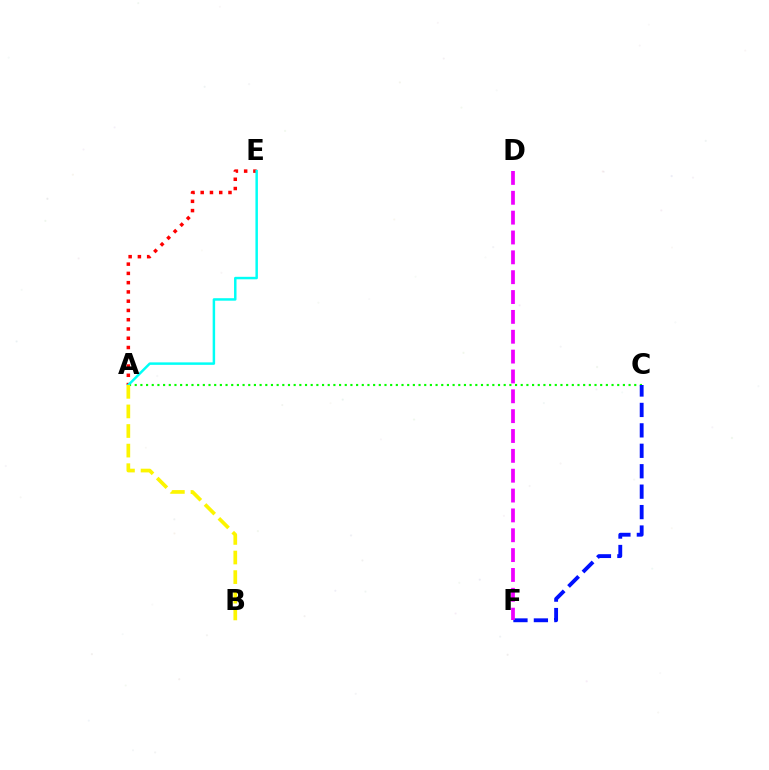{('A', 'C'): [{'color': '#08ff00', 'line_style': 'dotted', 'thickness': 1.54}], ('C', 'F'): [{'color': '#0010ff', 'line_style': 'dashed', 'thickness': 2.78}], ('A', 'E'): [{'color': '#ff0000', 'line_style': 'dotted', 'thickness': 2.52}, {'color': '#00fff6', 'line_style': 'solid', 'thickness': 1.78}], ('D', 'F'): [{'color': '#ee00ff', 'line_style': 'dashed', 'thickness': 2.7}], ('A', 'B'): [{'color': '#fcf500', 'line_style': 'dashed', 'thickness': 2.66}]}